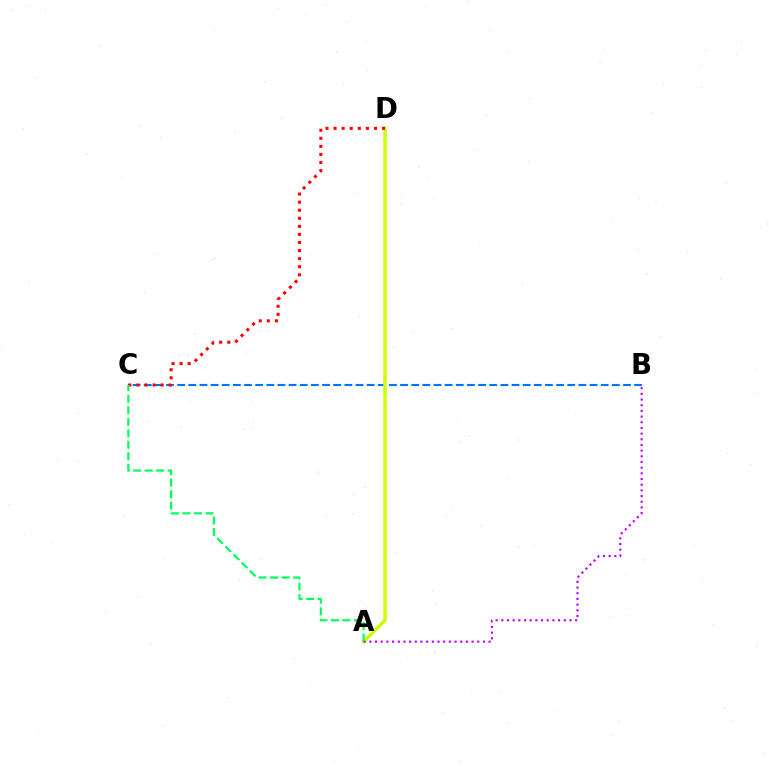{('B', 'C'): [{'color': '#0074ff', 'line_style': 'dashed', 'thickness': 1.51}], ('A', 'D'): [{'color': '#d1ff00', 'line_style': 'solid', 'thickness': 2.49}], ('A', 'B'): [{'color': '#b900ff', 'line_style': 'dotted', 'thickness': 1.54}], ('C', 'D'): [{'color': '#ff0000', 'line_style': 'dotted', 'thickness': 2.19}], ('A', 'C'): [{'color': '#00ff5c', 'line_style': 'dashed', 'thickness': 1.56}]}